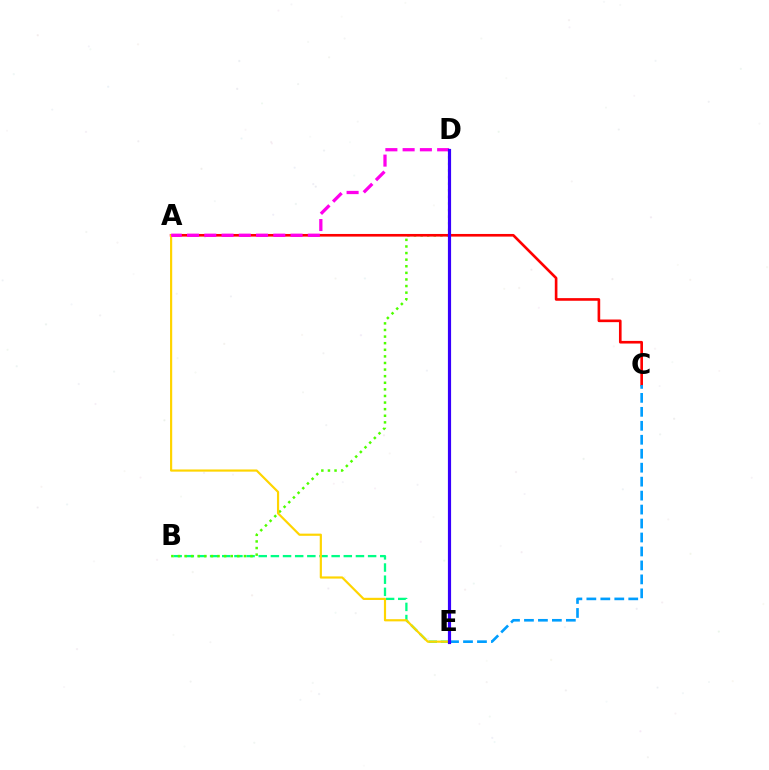{('B', 'E'): [{'color': '#00ff86', 'line_style': 'dashed', 'thickness': 1.65}], ('B', 'D'): [{'color': '#4fff00', 'line_style': 'dotted', 'thickness': 1.79}], ('A', 'C'): [{'color': '#ff0000', 'line_style': 'solid', 'thickness': 1.9}], ('A', 'E'): [{'color': '#ffd500', 'line_style': 'solid', 'thickness': 1.57}], ('C', 'E'): [{'color': '#009eff', 'line_style': 'dashed', 'thickness': 1.9}], ('A', 'D'): [{'color': '#ff00ed', 'line_style': 'dashed', 'thickness': 2.34}], ('D', 'E'): [{'color': '#3700ff', 'line_style': 'solid', 'thickness': 2.28}]}